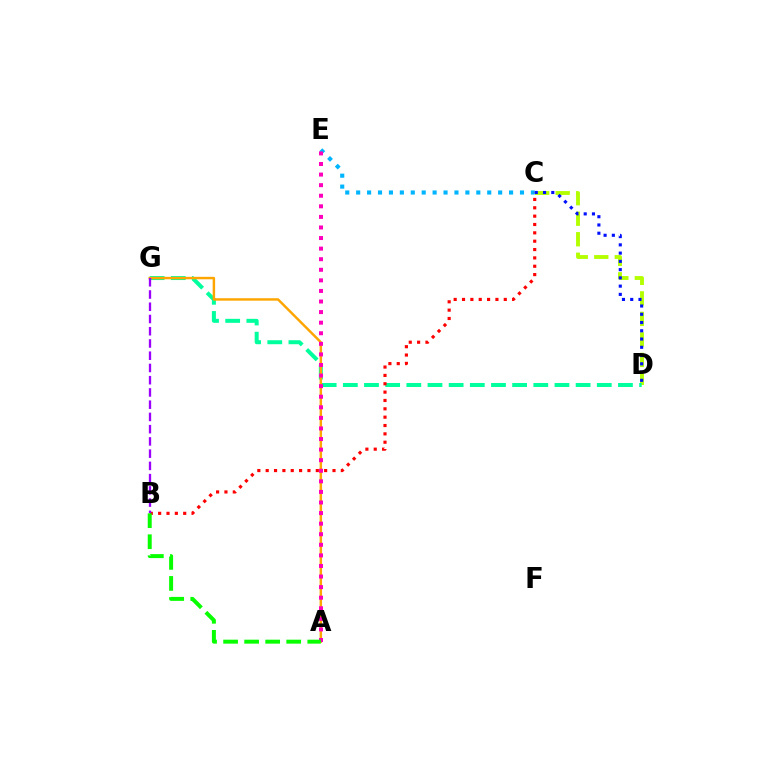{('C', 'D'): [{'color': '#b3ff00', 'line_style': 'dashed', 'thickness': 2.79}, {'color': '#0010ff', 'line_style': 'dotted', 'thickness': 2.24}], ('C', 'E'): [{'color': '#00b5ff', 'line_style': 'dotted', 'thickness': 2.97}], ('D', 'G'): [{'color': '#00ff9d', 'line_style': 'dashed', 'thickness': 2.87}], ('B', 'C'): [{'color': '#ff0000', 'line_style': 'dotted', 'thickness': 2.27}], ('A', 'G'): [{'color': '#ffa500', 'line_style': 'solid', 'thickness': 1.77}], ('A', 'E'): [{'color': '#ff00bd', 'line_style': 'dotted', 'thickness': 2.87}], ('A', 'B'): [{'color': '#08ff00', 'line_style': 'dashed', 'thickness': 2.86}], ('B', 'G'): [{'color': '#9b00ff', 'line_style': 'dashed', 'thickness': 1.66}]}